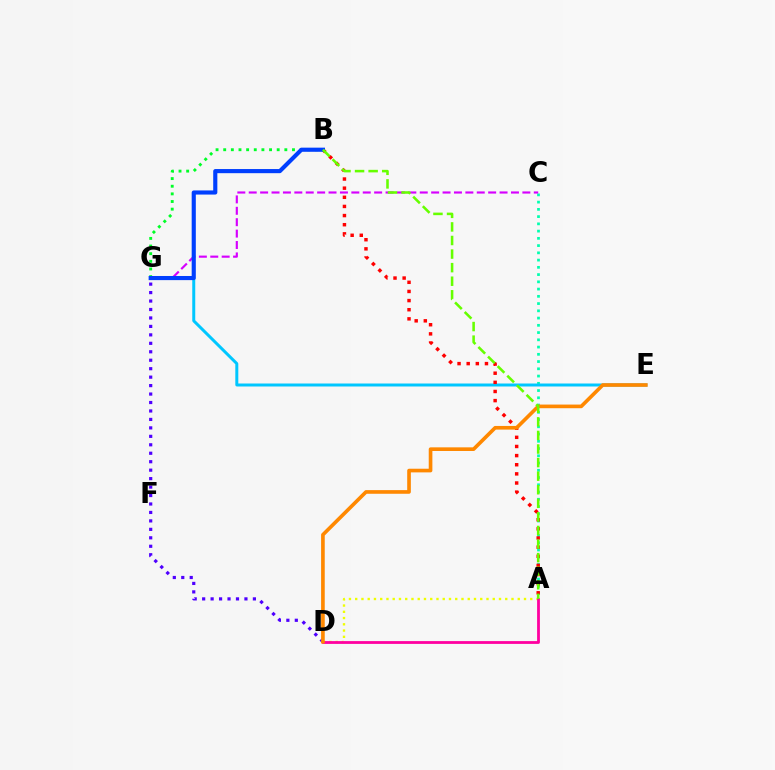{('A', 'C'): [{'color': '#00ffaf', 'line_style': 'dotted', 'thickness': 1.97}], ('B', 'G'): [{'color': '#00ff27', 'line_style': 'dotted', 'thickness': 2.08}, {'color': '#003fff', 'line_style': 'solid', 'thickness': 2.98}], ('E', 'G'): [{'color': '#00c7ff', 'line_style': 'solid', 'thickness': 2.15}], ('A', 'D'): [{'color': '#eeff00', 'line_style': 'dotted', 'thickness': 1.7}, {'color': '#ff00a0', 'line_style': 'solid', 'thickness': 2.01}], ('D', 'G'): [{'color': '#4f00ff', 'line_style': 'dotted', 'thickness': 2.3}], ('C', 'G'): [{'color': '#d600ff', 'line_style': 'dashed', 'thickness': 1.55}], ('A', 'B'): [{'color': '#ff0000', 'line_style': 'dotted', 'thickness': 2.48}, {'color': '#66ff00', 'line_style': 'dashed', 'thickness': 1.84}], ('D', 'E'): [{'color': '#ff8800', 'line_style': 'solid', 'thickness': 2.63}]}